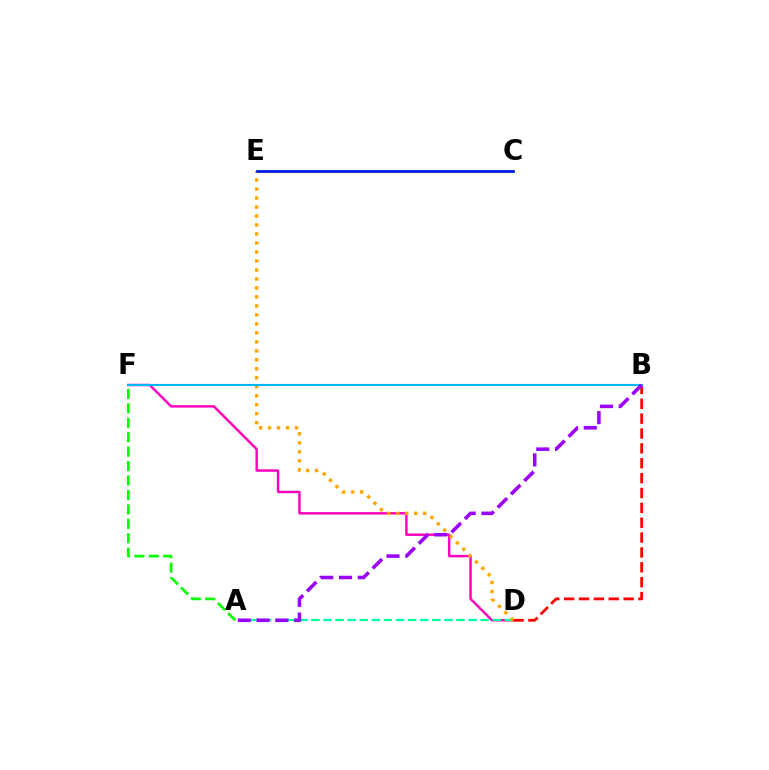{('D', 'F'): [{'color': '#ff00bd', 'line_style': 'solid', 'thickness': 1.76}], ('A', 'D'): [{'color': '#00ff9d', 'line_style': 'dashed', 'thickness': 1.64}], ('B', 'D'): [{'color': '#ff0000', 'line_style': 'dashed', 'thickness': 2.02}], ('C', 'E'): [{'color': '#b3ff00', 'line_style': 'solid', 'thickness': 2.31}, {'color': '#0010ff', 'line_style': 'solid', 'thickness': 1.92}], ('D', 'E'): [{'color': '#ffa500', 'line_style': 'dotted', 'thickness': 2.44}], ('B', 'F'): [{'color': '#00b5ff', 'line_style': 'solid', 'thickness': 1.53}], ('A', 'B'): [{'color': '#9b00ff', 'line_style': 'dashed', 'thickness': 2.55}], ('A', 'F'): [{'color': '#08ff00', 'line_style': 'dashed', 'thickness': 1.96}]}